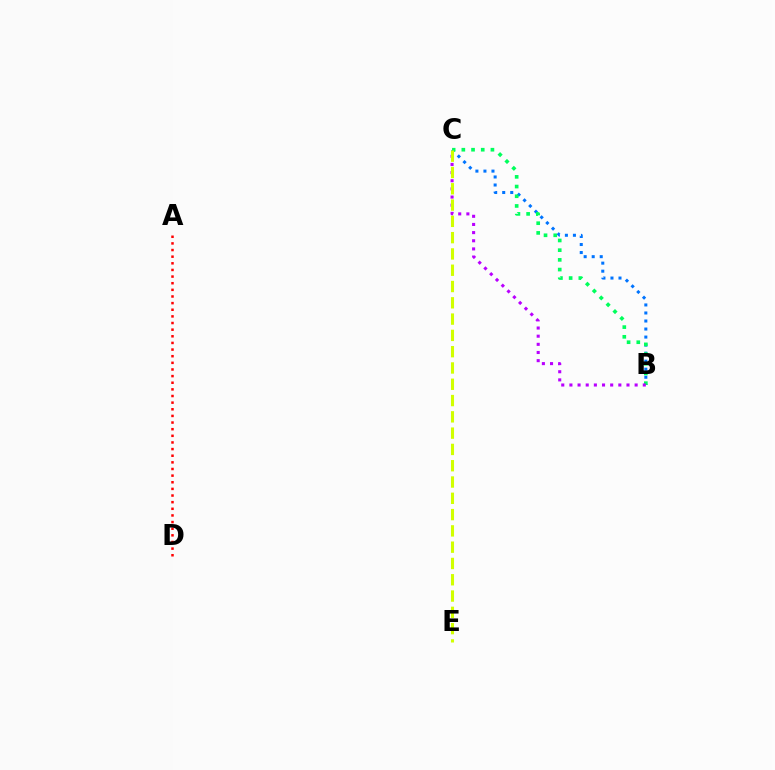{('B', 'C'): [{'color': '#0074ff', 'line_style': 'dotted', 'thickness': 2.18}, {'color': '#00ff5c', 'line_style': 'dotted', 'thickness': 2.64}, {'color': '#b900ff', 'line_style': 'dotted', 'thickness': 2.22}], ('A', 'D'): [{'color': '#ff0000', 'line_style': 'dotted', 'thickness': 1.8}], ('C', 'E'): [{'color': '#d1ff00', 'line_style': 'dashed', 'thickness': 2.21}]}